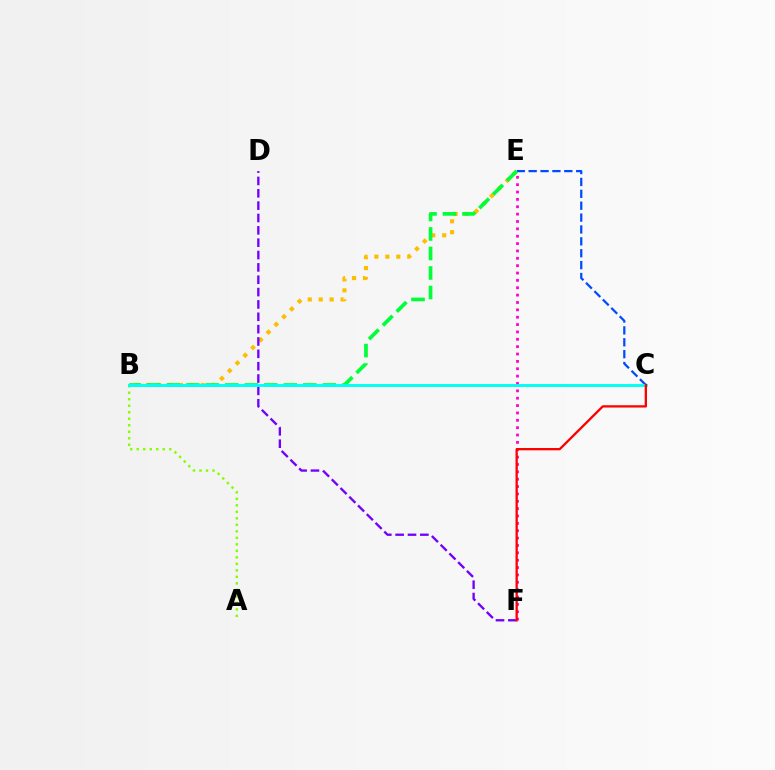{('E', 'F'): [{'color': '#ff00cf', 'line_style': 'dotted', 'thickness': 2.0}], ('A', 'B'): [{'color': '#84ff00', 'line_style': 'dotted', 'thickness': 1.77}], ('C', 'E'): [{'color': '#004bff', 'line_style': 'dashed', 'thickness': 1.61}], ('B', 'E'): [{'color': '#ffbd00', 'line_style': 'dotted', 'thickness': 2.97}, {'color': '#00ff39', 'line_style': 'dashed', 'thickness': 2.65}], ('D', 'F'): [{'color': '#7200ff', 'line_style': 'dashed', 'thickness': 1.68}], ('B', 'C'): [{'color': '#00fff6', 'line_style': 'solid', 'thickness': 2.1}], ('C', 'F'): [{'color': '#ff0000', 'line_style': 'solid', 'thickness': 1.66}]}